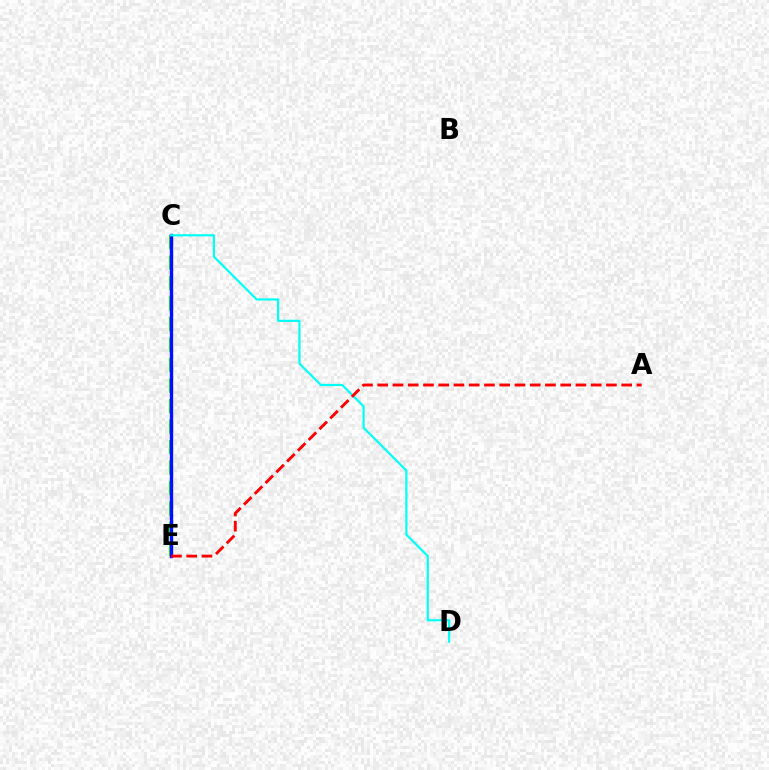{('C', 'E'): [{'color': '#ee00ff', 'line_style': 'dashed', 'thickness': 2.12}, {'color': '#fcf500', 'line_style': 'dotted', 'thickness': 1.92}, {'color': '#08ff00', 'line_style': 'dashed', 'thickness': 2.78}, {'color': '#0010ff', 'line_style': 'solid', 'thickness': 2.43}], ('C', 'D'): [{'color': '#00fff6', 'line_style': 'solid', 'thickness': 1.57}], ('A', 'E'): [{'color': '#ff0000', 'line_style': 'dashed', 'thickness': 2.07}]}